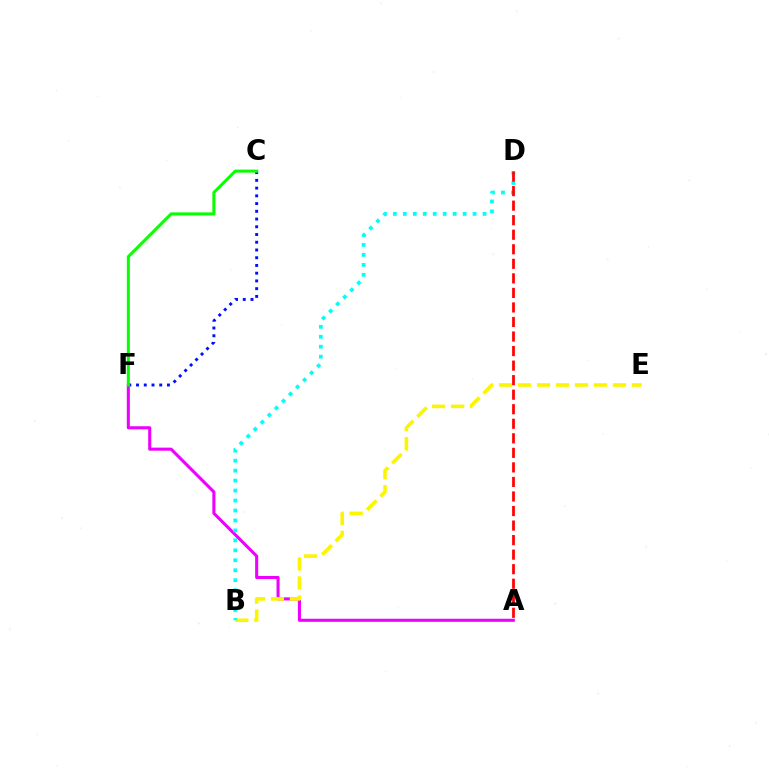{('C', 'F'): [{'color': '#0010ff', 'line_style': 'dotted', 'thickness': 2.1}, {'color': '#08ff00', 'line_style': 'solid', 'thickness': 2.19}], ('A', 'F'): [{'color': '#ee00ff', 'line_style': 'solid', 'thickness': 2.2}], ('B', 'E'): [{'color': '#fcf500', 'line_style': 'dashed', 'thickness': 2.58}], ('B', 'D'): [{'color': '#00fff6', 'line_style': 'dotted', 'thickness': 2.71}], ('A', 'D'): [{'color': '#ff0000', 'line_style': 'dashed', 'thickness': 1.98}]}